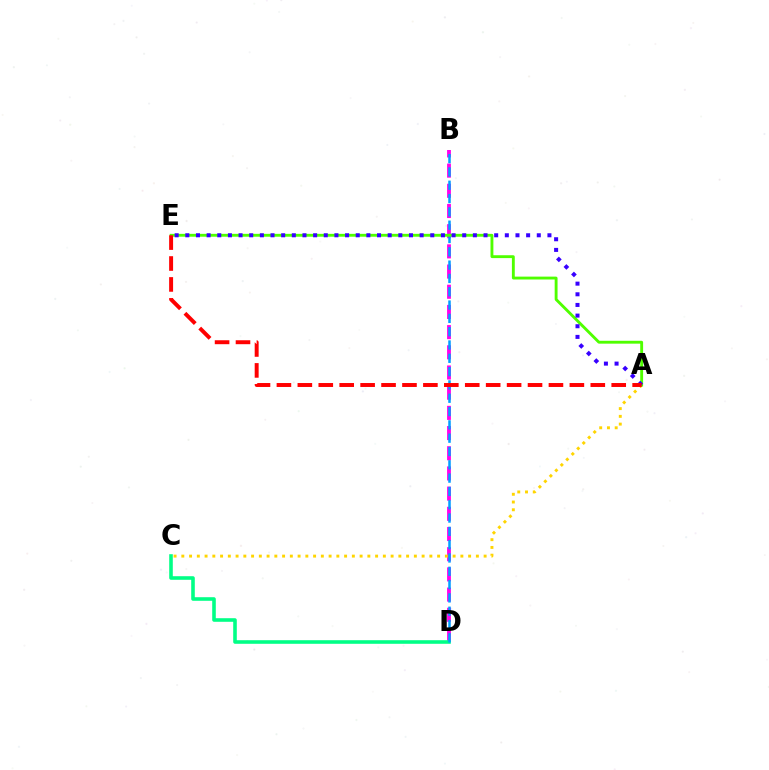{('B', 'D'): [{'color': '#ff00ed', 'line_style': 'dashed', 'thickness': 2.74}, {'color': '#009eff', 'line_style': 'dashed', 'thickness': 1.81}], ('C', 'D'): [{'color': '#00ff86', 'line_style': 'solid', 'thickness': 2.58}], ('A', 'C'): [{'color': '#ffd500', 'line_style': 'dotted', 'thickness': 2.11}], ('A', 'E'): [{'color': '#4fff00', 'line_style': 'solid', 'thickness': 2.07}, {'color': '#3700ff', 'line_style': 'dotted', 'thickness': 2.89}, {'color': '#ff0000', 'line_style': 'dashed', 'thickness': 2.84}]}